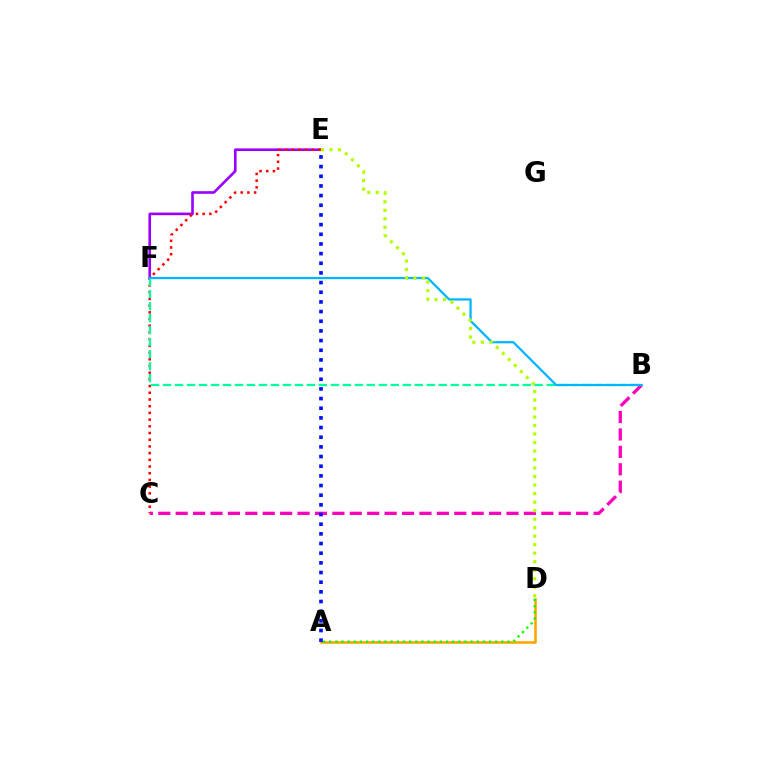{('E', 'F'): [{'color': '#9b00ff', 'line_style': 'solid', 'thickness': 1.89}], ('C', 'E'): [{'color': '#ff0000', 'line_style': 'dotted', 'thickness': 1.82}], ('A', 'D'): [{'color': '#ffa500', 'line_style': 'solid', 'thickness': 1.86}, {'color': '#08ff00', 'line_style': 'dotted', 'thickness': 1.67}], ('B', 'F'): [{'color': '#00ff9d', 'line_style': 'dashed', 'thickness': 1.63}, {'color': '#00b5ff', 'line_style': 'solid', 'thickness': 1.61}], ('B', 'C'): [{'color': '#ff00bd', 'line_style': 'dashed', 'thickness': 2.37}], ('A', 'E'): [{'color': '#0010ff', 'line_style': 'dotted', 'thickness': 2.63}], ('D', 'E'): [{'color': '#b3ff00', 'line_style': 'dotted', 'thickness': 2.31}]}